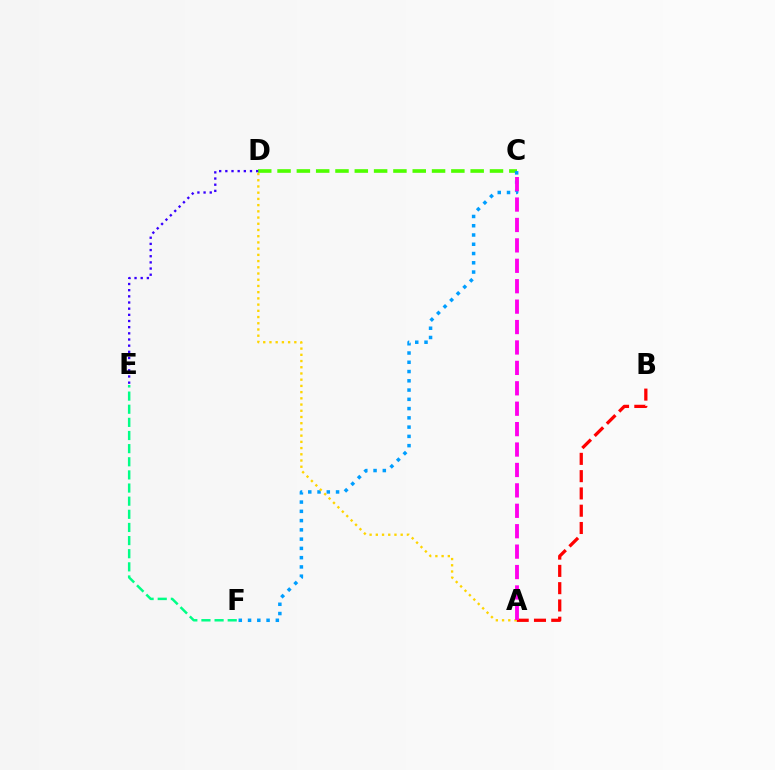{('C', 'D'): [{'color': '#4fff00', 'line_style': 'dashed', 'thickness': 2.62}], ('C', 'F'): [{'color': '#009eff', 'line_style': 'dotted', 'thickness': 2.52}], ('A', 'B'): [{'color': '#ff0000', 'line_style': 'dashed', 'thickness': 2.35}], ('A', 'D'): [{'color': '#ffd500', 'line_style': 'dotted', 'thickness': 1.69}], ('A', 'C'): [{'color': '#ff00ed', 'line_style': 'dashed', 'thickness': 2.77}], ('E', 'F'): [{'color': '#00ff86', 'line_style': 'dashed', 'thickness': 1.78}], ('D', 'E'): [{'color': '#3700ff', 'line_style': 'dotted', 'thickness': 1.67}]}